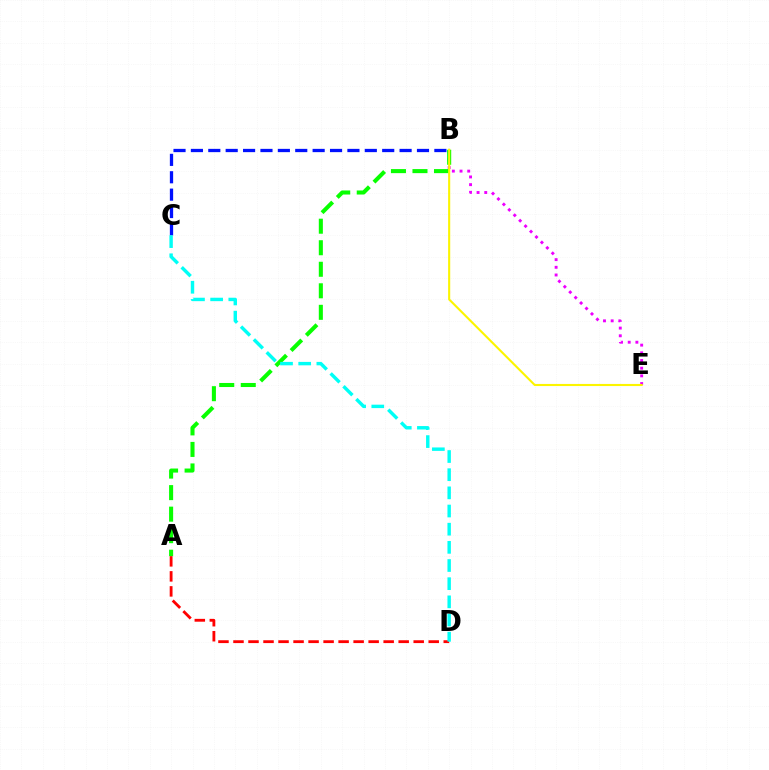{('B', 'E'): [{'color': '#ee00ff', 'line_style': 'dotted', 'thickness': 2.09}, {'color': '#fcf500', 'line_style': 'solid', 'thickness': 1.52}], ('A', 'D'): [{'color': '#ff0000', 'line_style': 'dashed', 'thickness': 2.04}], ('A', 'B'): [{'color': '#08ff00', 'line_style': 'dashed', 'thickness': 2.92}], ('B', 'C'): [{'color': '#0010ff', 'line_style': 'dashed', 'thickness': 2.36}], ('C', 'D'): [{'color': '#00fff6', 'line_style': 'dashed', 'thickness': 2.47}]}